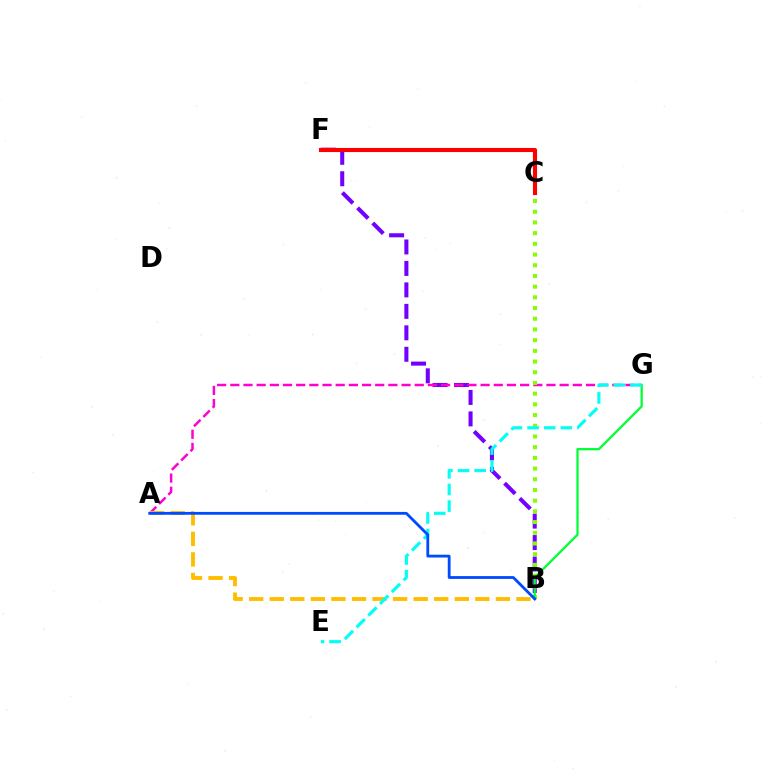{('B', 'F'): [{'color': '#7200ff', 'line_style': 'dashed', 'thickness': 2.92}], ('A', 'G'): [{'color': '#ff00cf', 'line_style': 'dashed', 'thickness': 1.79}], ('A', 'B'): [{'color': '#ffbd00', 'line_style': 'dashed', 'thickness': 2.79}, {'color': '#004bff', 'line_style': 'solid', 'thickness': 2.03}], ('B', 'C'): [{'color': '#84ff00', 'line_style': 'dotted', 'thickness': 2.91}], ('B', 'G'): [{'color': '#00ff39', 'line_style': 'solid', 'thickness': 1.64}], ('E', 'G'): [{'color': '#00fff6', 'line_style': 'dashed', 'thickness': 2.26}], ('C', 'F'): [{'color': '#ff0000', 'line_style': 'solid', 'thickness': 2.96}]}